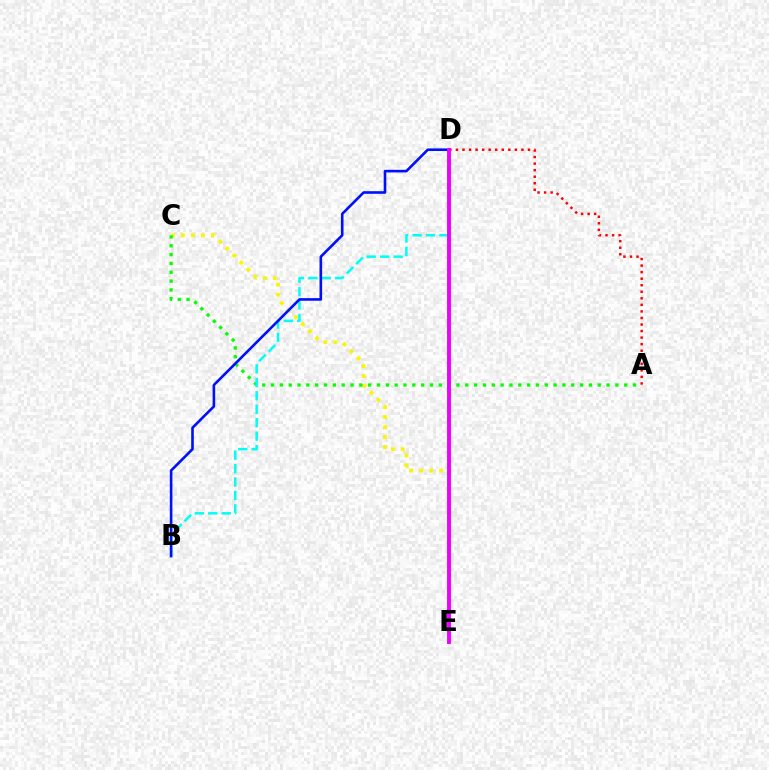{('C', 'E'): [{'color': '#fcf500', 'line_style': 'dotted', 'thickness': 2.71}], ('A', 'D'): [{'color': '#ff0000', 'line_style': 'dotted', 'thickness': 1.78}], ('A', 'C'): [{'color': '#08ff00', 'line_style': 'dotted', 'thickness': 2.4}], ('B', 'D'): [{'color': '#00fff6', 'line_style': 'dashed', 'thickness': 1.83}, {'color': '#0010ff', 'line_style': 'solid', 'thickness': 1.88}], ('D', 'E'): [{'color': '#ee00ff', 'line_style': 'solid', 'thickness': 2.81}]}